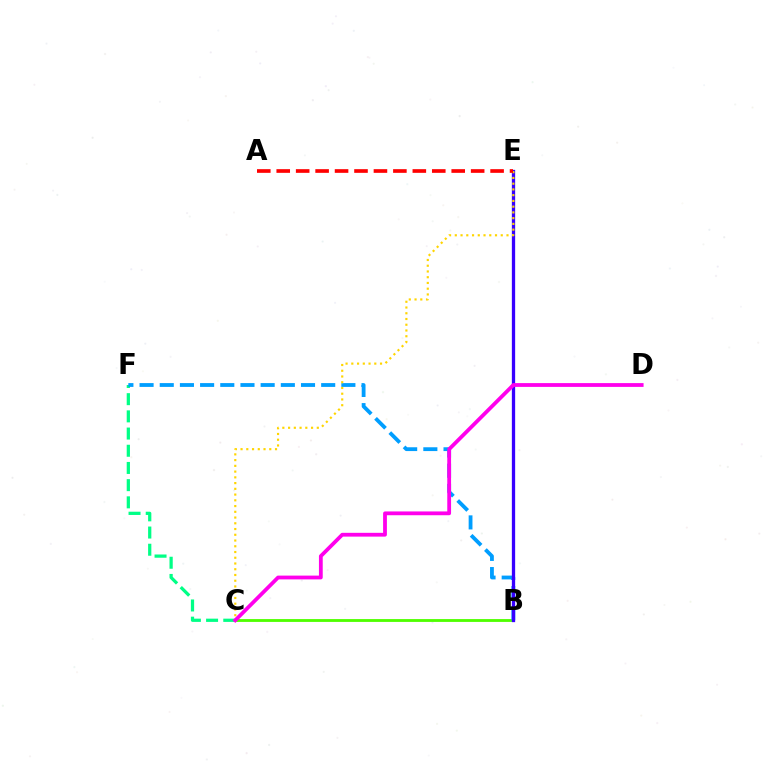{('C', 'F'): [{'color': '#00ff86', 'line_style': 'dashed', 'thickness': 2.34}], ('B', 'C'): [{'color': '#4fff00', 'line_style': 'solid', 'thickness': 2.04}], ('B', 'F'): [{'color': '#009eff', 'line_style': 'dashed', 'thickness': 2.74}], ('B', 'E'): [{'color': '#3700ff', 'line_style': 'solid', 'thickness': 2.37}], ('C', 'E'): [{'color': '#ffd500', 'line_style': 'dotted', 'thickness': 1.56}], ('C', 'D'): [{'color': '#ff00ed', 'line_style': 'solid', 'thickness': 2.73}], ('A', 'E'): [{'color': '#ff0000', 'line_style': 'dashed', 'thickness': 2.64}]}